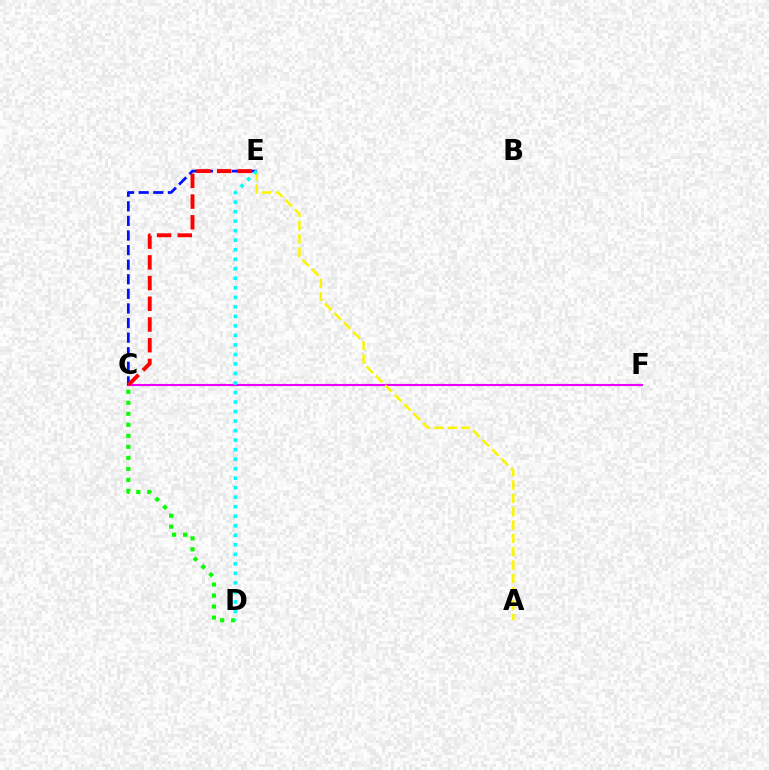{('C', 'F'): [{'color': '#ee00ff', 'line_style': 'solid', 'thickness': 1.53}], ('C', 'E'): [{'color': '#0010ff', 'line_style': 'dashed', 'thickness': 1.98}, {'color': '#ff0000', 'line_style': 'dashed', 'thickness': 2.81}], ('C', 'D'): [{'color': '#08ff00', 'line_style': 'dotted', 'thickness': 2.99}], ('A', 'E'): [{'color': '#fcf500', 'line_style': 'dashed', 'thickness': 1.81}], ('D', 'E'): [{'color': '#00fff6', 'line_style': 'dotted', 'thickness': 2.59}]}